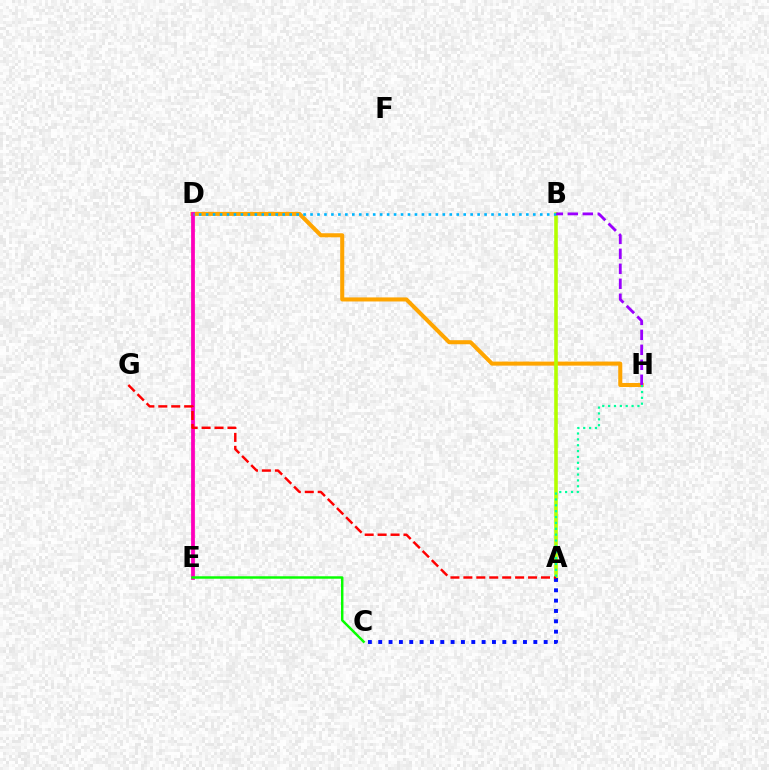{('D', 'H'): [{'color': '#ffa500', 'line_style': 'solid', 'thickness': 2.92}], ('A', 'B'): [{'color': '#b3ff00', 'line_style': 'solid', 'thickness': 2.59}], ('D', 'E'): [{'color': '#ff00bd', 'line_style': 'solid', 'thickness': 2.72}], ('A', 'C'): [{'color': '#0010ff', 'line_style': 'dotted', 'thickness': 2.81}], ('B', 'D'): [{'color': '#00b5ff', 'line_style': 'dotted', 'thickness': 1.89}], ('B', 'H'): [{'color': '#9b00ff', 'line_style': 'dashed', 'thickness': 2.03}], ('A', 'G'): [{'color': '#ff0000', 'line_style': 'dashed', 'thickness': 1.76}], ('A', 'H'): [{'color': '#00ff9d', 'line_style': 'dotted', 'thickness': 1.59}], ('C', 'E'): [{'color': '#08ff00', 'line_style': 'solid', 'thickness': 1.77}]}